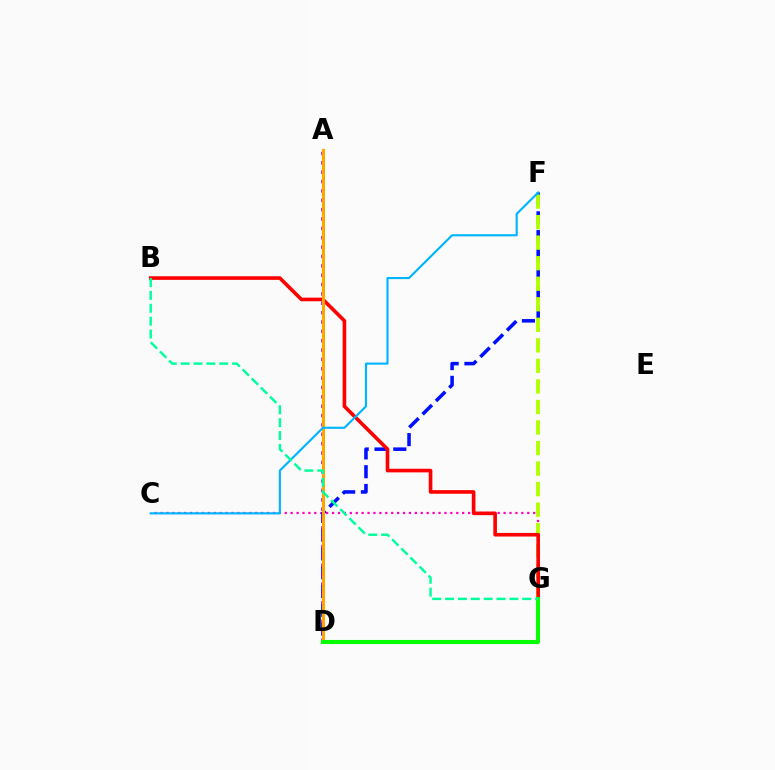{('C', 'G'): [{'color': '#ff00bd', 'line_style': 'dotted', 'thickness': 1.61}], ('D', 'F'): [{'color': '#0010ff', 'line_style': 'dashed', 'thickness': 2.55}], ('F', 'G'): [{'color': '#b3ff00', 'line_style': 'dashed', 'thickness': 2.79}], ('B', 'G'): [{'color': '#ff0000', 'line_style': 'solid', 'thickness': 2.61}, {'color': '#00ff9d', 'line_style': 'dashed', 'thickness': 1.75}], ('A', 'D'): [{'color': '#9b00ff', 'line_style': 'dotted', 'thickness': 2.54}, {'color': '#ffa500', 'line_style': 'solid', 'thickness': 2.18}], ('D', 'G'): [{'color': '#08ff00', 'line_style': 'solid', 'thickness': 2.93}], ('C', 'F'): [{'color': '#00b5ff', 'line_style': 'solid', 'thickness': 1.54}]}